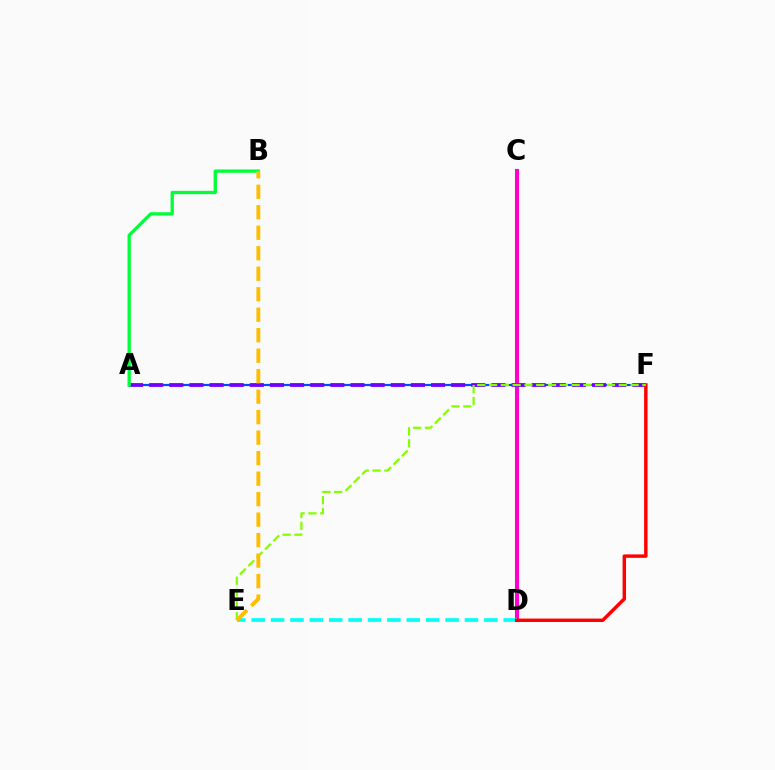{('A', 'F'): [{'color': '#004bff', 'line_style': 'solid', 'thickness': 1.57}, {'color': '#7200ff', 'line_style': 'dashed', 'thickness': 2.74}], ('C', 'D'): [{'color': '#ff00cf', 'line_style': 'solid', 'thickness': 2.94}], ('A', 'B'): [{'color': '#00ff39', 'line_style': 'solid', 'thickness': 2.38}], ('D', 'E'): [{'color': '#00fff6', 'line_style': 'dashed', 'thickness': 2.63}], ('D', 'F'): [{'color': '#ff0000', 'line_style': 'solid', 'thickness': 2.48}], ('E', 'F'): [{'color': '#84ff00', 'line_style': 'dashed', 'thickness': 1.6}], ('B', 'E'): [{'color': '#ffbd00', 'line_style': 'dashed', 'thickness': 2.78}]}